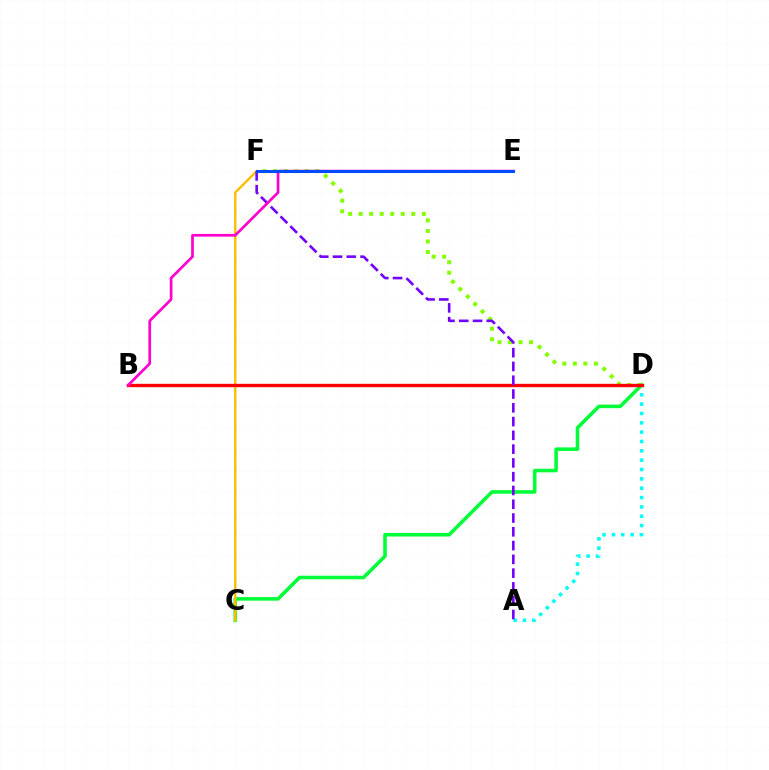{('C', 'D'): [{'color': '#00ff39', 'line_style': 'solid', 'thickness': 2.56}], ('C', 'F'): [{'color': '#ffbd00', 'line_style': 'solid', 'thickness': 1.73}], ('A', 'D'): [{'color': '#00fff6', 'line_style': 'dotted', 'thickness': 2.54}], ('D', 'F'): [{'color': '#84ff00', 'line_style': 'dotted', 'thickness': 2.86}], ('B', 'D'): [{'color': '#ff0000', 'line_style': 'solid', 'thickness': 2.42}], ('A', 'F'): [{'color': '#7200ff', 'line_style': 'dashed', 'thickness': 1.87}], ('B', 'E'): [{'color': '#ff00cf', 'line_style': 'solid', 'thickness': 1.94}], ('E', 'F'): [{'color': '#004bff', 'line_style': 'solid', 'thickness': 2.2}]}